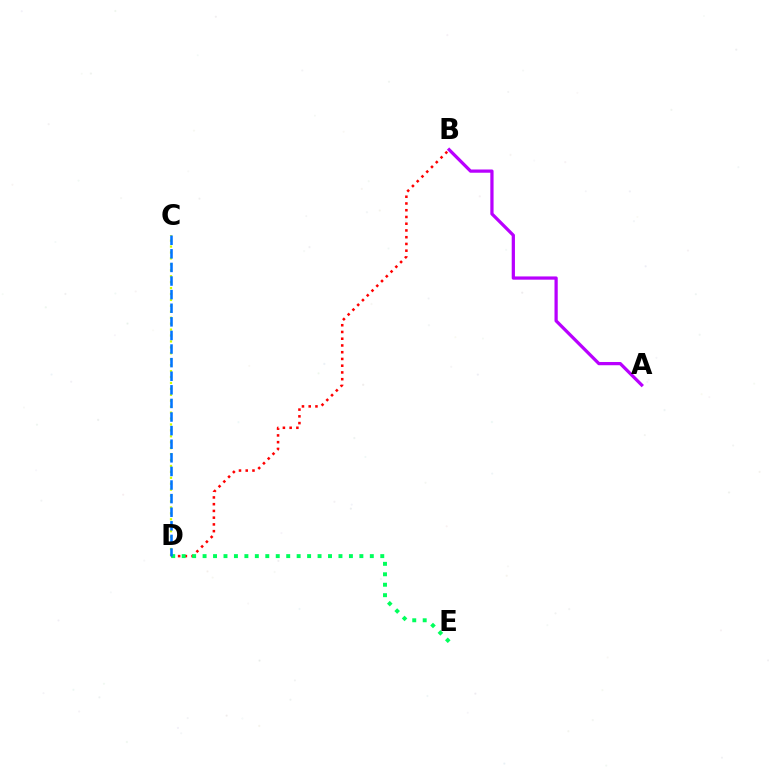{('B', 'D'): [{'color': '#ff0000', 'line_style': 'dotted', 'thickness': 1.83}], ('D', 'E'): [{'color': '#00ff5c', 'line_style': 'dotted', 'thickness': 2.84}], ('C', 'D'): [{'color': '#d1ff00', 'line_style': 'dotted', 'thickness': 1.61}, {'color': '#0074ff', 'line_style': 'dashed', 'thickness': 1.85}], ('A', 'B'): [{'color': '#b900ff', 'line_style': 'solid', 'thickness': 2.33}]}